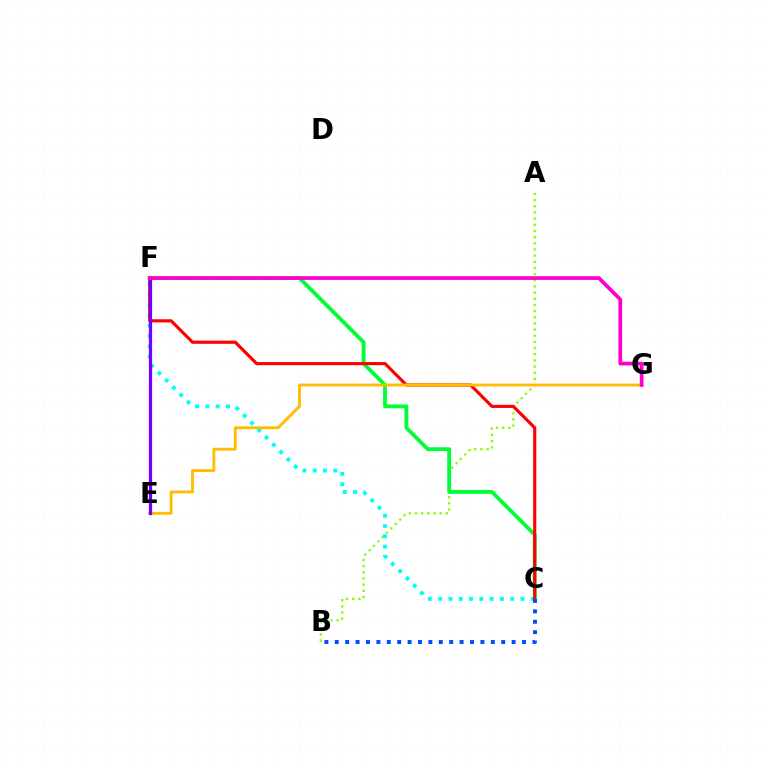{('A', 'B'): [{'color': '#84ff00', 'line_style': 'dotted', 'thickness': 1.67}], ('C', 'F'): [{'color': '#00fff6', 'line_style': 'dotted', 'thickness': 2.8}, {'color': '#00ff39', 'line_style': 'solid', 'thickness': 2.77}, {'color': '#ff0000', 'line_style': 'solid', 'thickness': 2.27}], ('E', 'G'): [{'color': '#ffbd00', 'line_style': 'solid', 'thickness': 2.06}], ('B', 'C'): [{'color': '#004bff', 'line_style': 'dotted', 'thickness': 2.83}], ('E', 'F'): [{'color': '#7200ff', 'line_style': 'solid', 'thickness': 2.34}], ('F', 'G'): [{'color': '#ff00cf', 'line_style': 'solid', 'thickness': 2.68}]}